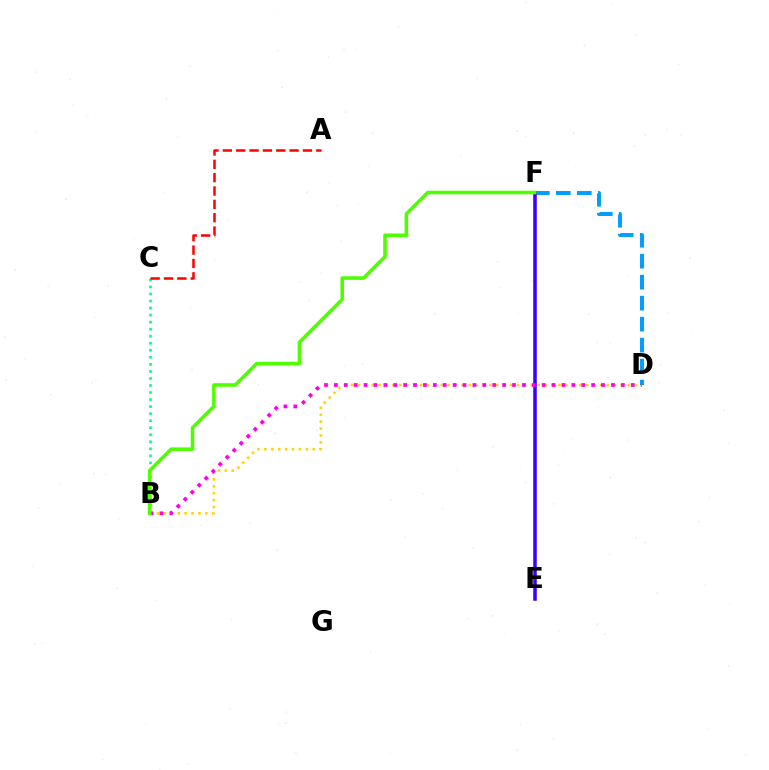{('B', 'D'): [{'color': '#ffd500', 'line_style': 'dotted', 'thickness': 1.88}, {'color': '#ff00ed', 'line_style': 'dotted', 'thickness': 2.69}], ('B', 'C'): [{'color': '#00ff86', 'line_style': 'dotted', 'thickness': 1.91}], ('A', 'C'): [{'color': '#ff0000', 'line_style': 'dashed', 'thickness': 1.81}], ('D', 'F'): [{'color': '#009eff', 'line_style': 'dashed', 'thickness': 2.85}], ('E', 'F'): [{'color': '#3700ff', 'line_style': 'solid', 'thickness': 2.54}], ('B', 'F'): [{'color': '#4fff00', 'line_style': 'solid', 'thickness': 2.58}]}